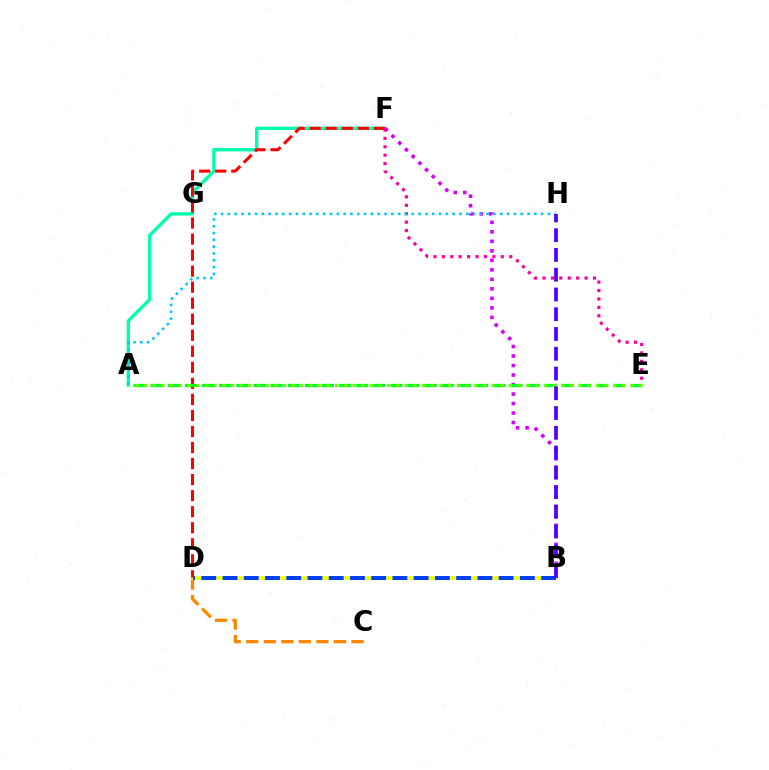{('A', 'F'): [{'color': '#00ffaf', 'line_style': 'solid', 'thickness': 2.43}], ('C', 'D'): [{'color': '#ff8800', 'line_style': 'dashed', 'thickness': 2.38}], ('B', 'D'): [{'color': '#eeff00', 'line_style': 'solid', 'thickness': 2.56}, {'color': '#003fff', 'line_style': 'dashed', 'thickness': 2.89}], ('D', 'F'): [{'color': '#ff0000', 'line_style': 'dashed', 'thickness': 2.18}], ('B', 'F'): [{'color': '#d600ff', 'line_style': 'dotted', 'thickness': 2.58}], ('A', 'E'): [{'color': '#00ff27', 'line_style': 'dashed', 'thickness': 2.33}, {'color': '#66ff00', 'line_style': 'dotted', 'thickness': 2.36}], ('E', 'F'): [{'color': '#ff00a0', 'line_style': 'dotted', 'thickness': 2.29}], ('A', 'H'): [{'color': '#00c7ff', 'line_style': 'dotted', 'thickness': 1.85}], ('B', 'H'): [{'color': '#4f00ff', 'line_style': 'dashed', 'thickness': 2.68}]}